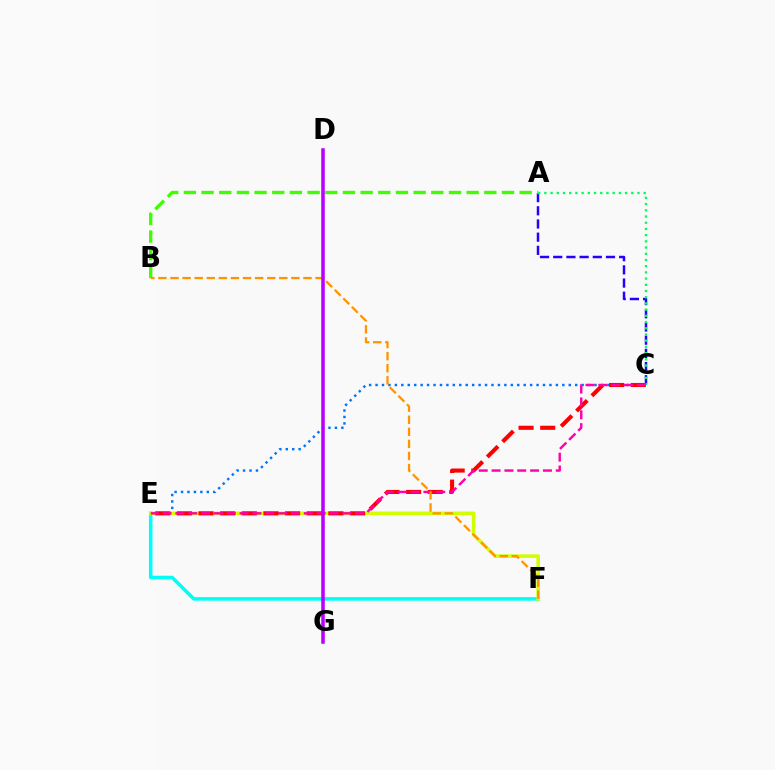{('A', 'C'): [{'color': '#2500ff', 'line_style': 'dashed', 'thickness': 1.79}, {'color': '#00ff5c', 'line_style': 'dotted', 'thickness': 1.69}], ('E', 'F'): [{'color': '#00fff6', 'line_style': 'solid', 'thickness': 2.55}, {'color': '#d1ff00', 'line_style': 'solid', 'thickness': 2.6}], ('C', 'E'): [{'color': '#0074ff', 'line_style': 'dotted', 'thickness': 1.75}, {'color': '#ff0000', 'line_style': 'dashed', 'thickness': 2.94}, {'color': '#ff00ac', 'line_style': 'dashed', 'thickness': 1.74}], ('A', 'B'): [{'color': '#3dff00', 'line_style': 'dashed', 'thickness': 2.4}], ('B', 'F'): [{'color': '#ff9400', 'line_style': 'dashed', 'thickness': 1.64}], ('D', 'G'): [{'color': '#b900ff', 'line_style': 'solid', 'thickness': 2.55}]}